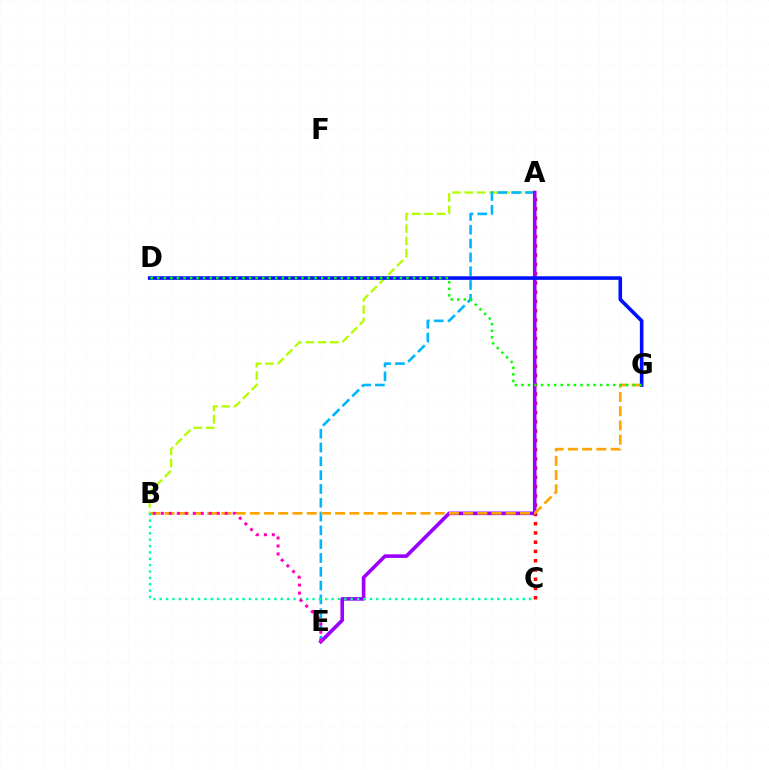{('A', 'B'): [{'color': '#b3ff00', 'line_style': 'dashed', 'thickness': 1.67}], ('A', 'E'): [{'color': '#00b5ff', 'line_style': 'dashed', 'thickness': 1.87}, {'color': '#9b00ff', 'line_style': 'solid', 'thickness': 2.6}], ('A', 'C'): [{'color': '#ff0000', 'line_style': 'dotted', 'thickness': 2.52}], ('B', 'G'): [{'color': '#ffa500', 'line_style': 'dashed', 'thickness': 1.93}], ('D', 'G'): [{'color': '#0010ff', 'line_style': 'solid', 'thickness': 2.59}, {'color': '#08ff00', 'line_style': 'dotted', 'thickness': 1.78}], ('B', 'C'): [{'color': '#00ff9d', 'line_style': 'dotted', 'thickness': 1.73}], ('B', 'E'): [{'color': '#ff00bd', 'line_style': 'dotted', 'thickness': 2.17}]}